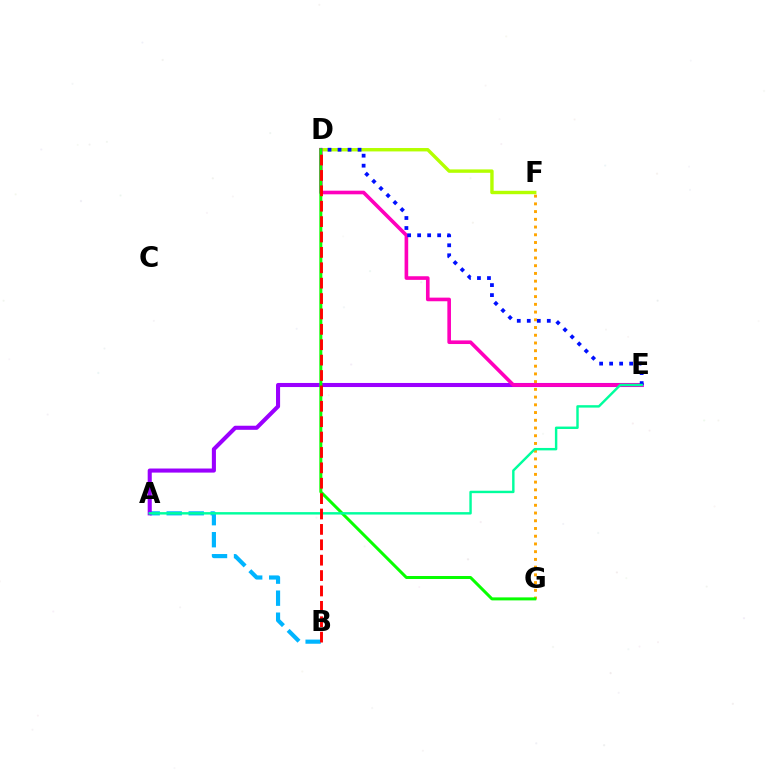{('A', 'B'): [{'color': '#00b5ff', 'line_style': 'dashed', 'thickness': 2.99}], ('D', 'F'): [{'color': '#b3ff00', 'line_style': 'solid', 'thickness': 2.45}], ('A', 'E'): [{'color': '#9b00ff', 'line_style': 'solid', 'thickness': 2.94}, {'color': '#00ff9d', 'line_style': 'solid', 'thickness': 1.75}], ('D', 'E'): [{'color': '#ff00bd', 'line_style': 'solid', 'thickness': 2.61}, {'color': '#0010ff', 'line_style': 'dotted', 'thickness': 2.72}], ('F', 'G'): [{'color': '#ffa500', 'line_style': 'dotted', 'thickness': 2.1}], ('D', 'G'): [{'color': '#08ff00', 'line_style': 'solid', 'thickness': 2.17}], ('B', 'D'): [{'color': '#ff0000', 'line_style': 'dashed', 'thickness': 2.09}]}